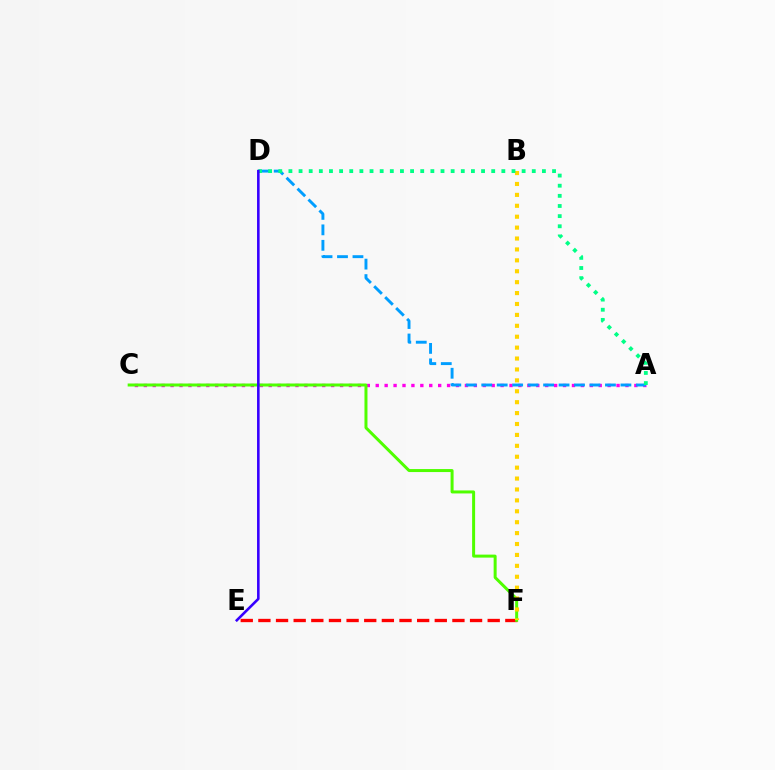{('A', 'C'): [{'color': '#ff00ed', 'line_style': 'dotted', 'thickness': 2.42}], ('E', 'F'): [{'color': '#ff0000', 'line_style': 'dashed', 'thickness': 2.4}], ('C', 'F'): [{'color': '#4fff00', 'line_style': 'solid', 'thickness': 2.16}], ('A', 'D'): [{'color': '#009eff', 'line_style': 'dashed', 'thickness': 2.1}, {'color': '#00ff86', 'line_style': 'dotted', 'thickness': 2.75}], ('B', 'F'): [{'color': '#ffd500', 'line_style': 'dotted', 'thickness': 2.96}], ('D', 'E'): [{'color': '#3700ff', 'line_style': 'solid', 'thickness': 1.86}]}